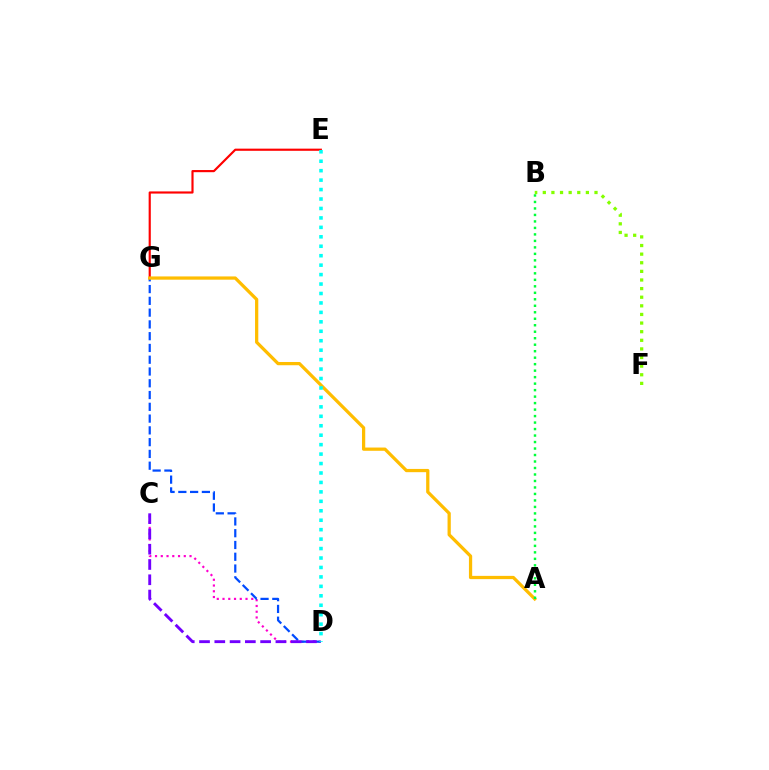{('C', 'D'): [{'color': '#ff00cf', 'line_style': 'dotted', 'thickness': 1.56}, {'color': '#7200ff', 'line_style': 'dashed', 'thickness': 2.08}], ('D', 'G'): [{'color': '#004bff', 'line_style': 'dashed', 'thickness': 1.6}], ('E', 'G'): [{'color': '#ff0000', 'line_style': 'solid', 'thickness': 1.55}], ('A', 'G'): [{'color': '#ffbd00', 'line_style': 'solid', 'thickness': 2.34}], ('A', 'B'): [{'color': '#00ff39', 'line_style': 'dotted', 'thickness': 1.76}], ('B', 'F'): [{'color': '#84ff00', 'line_style': 'dotted', 'thickness': 2.34}], ('D', 'E'): [{'color': '#00fff6', 'line_style': 'dotted', 'thickness': 2.57}]}